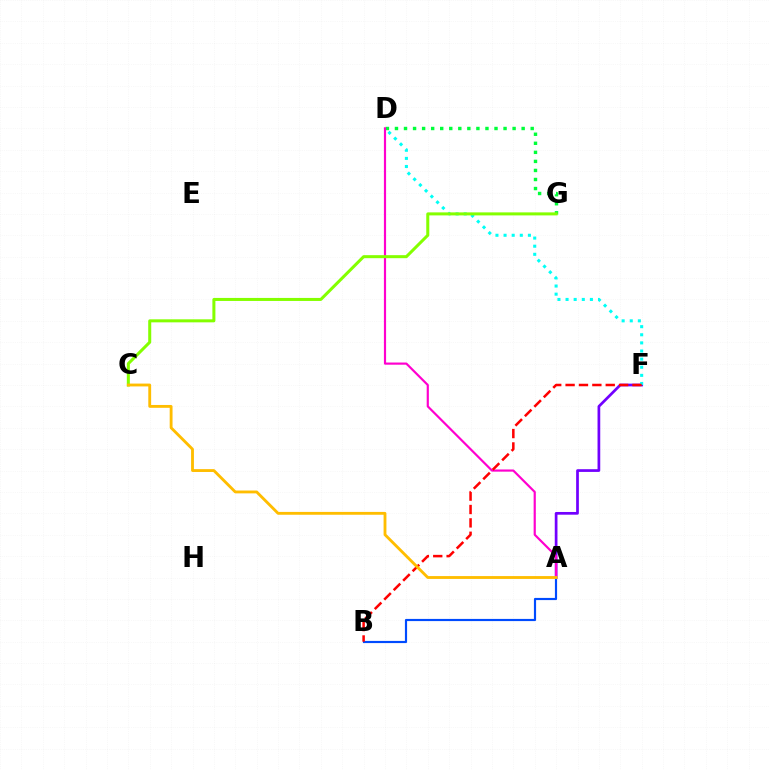{('A', 'F'): [{'color': '#7200ff', 'line_style': 'solid', 'thickness': 1.96}], ('A', 'B'): [{'color': '#004bff', 'line_style': 'solid', 'thickness': 1.56}], ('D', 'G'): [{'color': '#00ff39', 'line_style': 'dotted', 'thickness': 2.46}], ('D', 'F'): [{'color': '#00fff6', 'line_style': 'dotted', 'thickness': 2.21}], ('A', 'D'): [{'color': '#ff00cf', 'line_style': 'solid', 'thickness': 1.57}], ('C', 'G'): [{'color': '#84ff00', 'line_style': 'solid', 'thickness': 2.18}], ('B', 'F'): [{'color': '#ff0000', 'line_style': 'dashed', 'thickness': 1.82}], ('A', 'C'): [{'color': '#ffbd00', 'line_style': 'solid', 'thickness': 2.05}]}